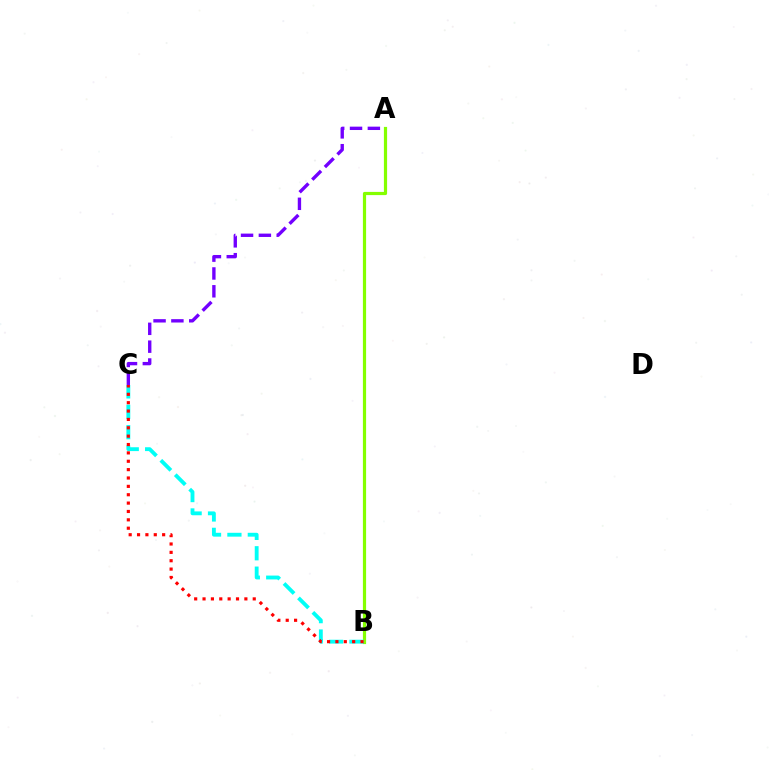{('A', 'B'): [{'color': '#84ff00', 'line_style': 'solid', 'thickness': 2.3}], ('B', 'C'): [{'color': '#00fff6', 'line_style': 'dashed', 'thickness': 2.77}, {'color': '#ff0000', 'line_style': 'dotted', 'thickness': 2.27}], ('A', 'C'): [{'color': '#7200ff', 'line_style': 'dashed', 'thickness': 2.42}]}